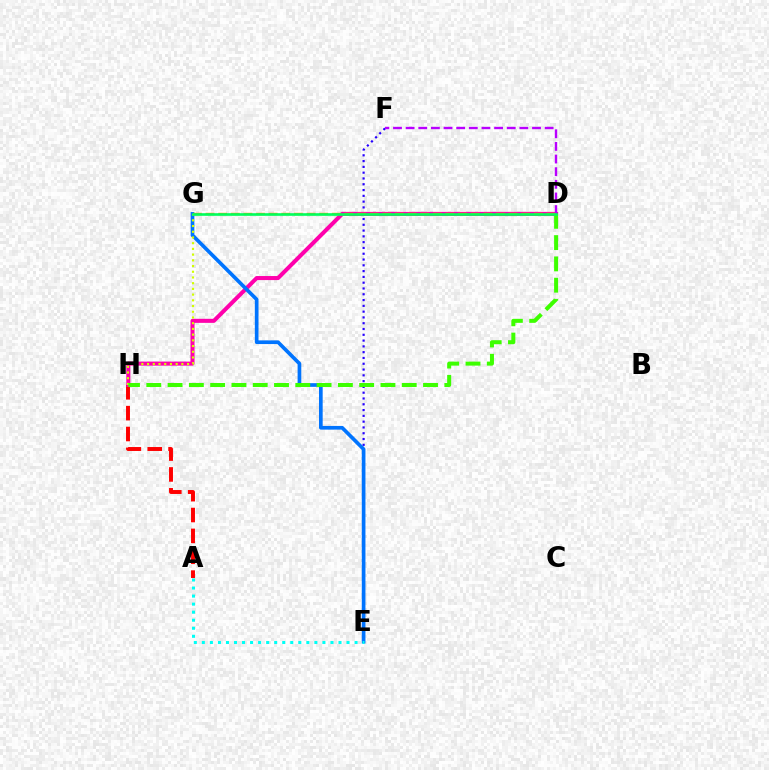{('A', 'H'): [{'color': '#ff0000', 'line_style': 'dashed', 'thickness': 2.83}], ('E', 'F'): [{'color': '#2500ff', 'line_style': 'dotted', 'thickness': 1.57}], ('D', 'H'): [{'color': '#ff00ac', 'line_style': 'solid', 'thickness': 2.91}, {'color': '#3dff00', 'line_style': 'dashed', 'thickness': 2.89}], ('E', 'G'): [{'color': '#0074ff', 'line_style': 'solid', 'thickness': 2.65}], ('G', 'H'): [{'color': '#d1ff00', 'line_style': 'dotted', 'thickness': 1.55}], ('D', 'F'): [{'color': '#b900ff', 'line_style': 'dashed', 'thickness': 1.72}], ('D', 'G'): [{'color': '#ff9400', 'line_style': 'dashed', 'thickness': 1.72}, {'color': '#00ff5c', 'line_style': 'solid', 'thickness': 1.9}], ('A', 'E'): [{'color': '#00fff6', 'line_style': 'dotted', 'thickness': 2.18}]}